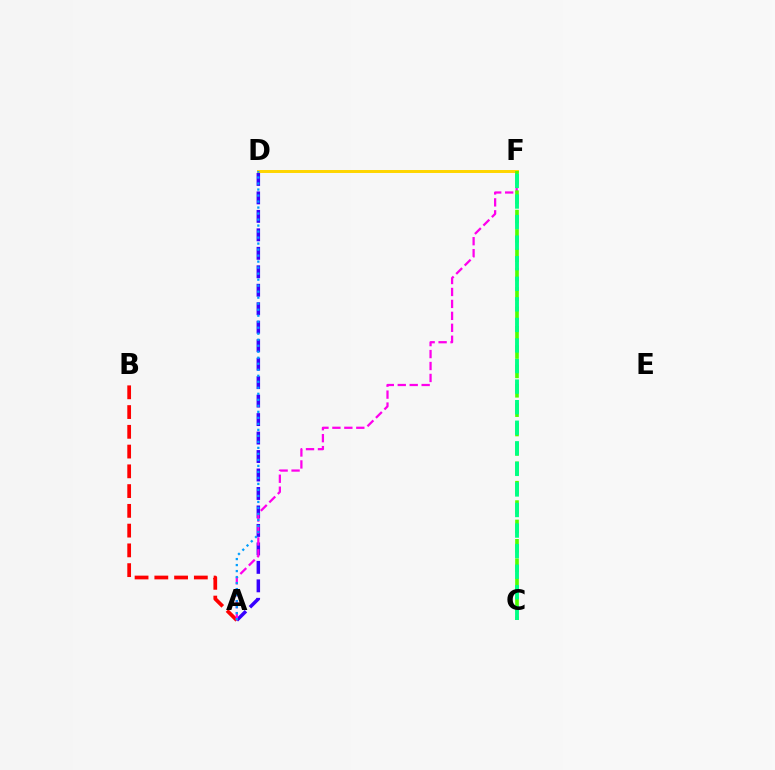{('D', 'F'): [{'color': '#ffd500', 'line_style': 'solid', 'thickness': 2.13}], ('A', 'D'): [{'color': '#3700ff', 'line_style': 'dashed', 'thickness': 2.51}, {'color': '#009eff', 'line_style': 'dotted', 'thickness': 1.63}], ('A', 'B'): [{'color': '#ff0000', 'line_style': 'dashed', 'thickness': 2.68}], ('A', 'F'): [{'color': '#ff00ed', 'line_style': 'dashed', 'thickness': 1.62}], ('C', 'F'): [{'color': '#4fff00', 'line_style': 'dashed', 'thickness': 2.63}, {'color': '#00ff86', 'line_style': 'dashed', 'thickness': 2.79}]}